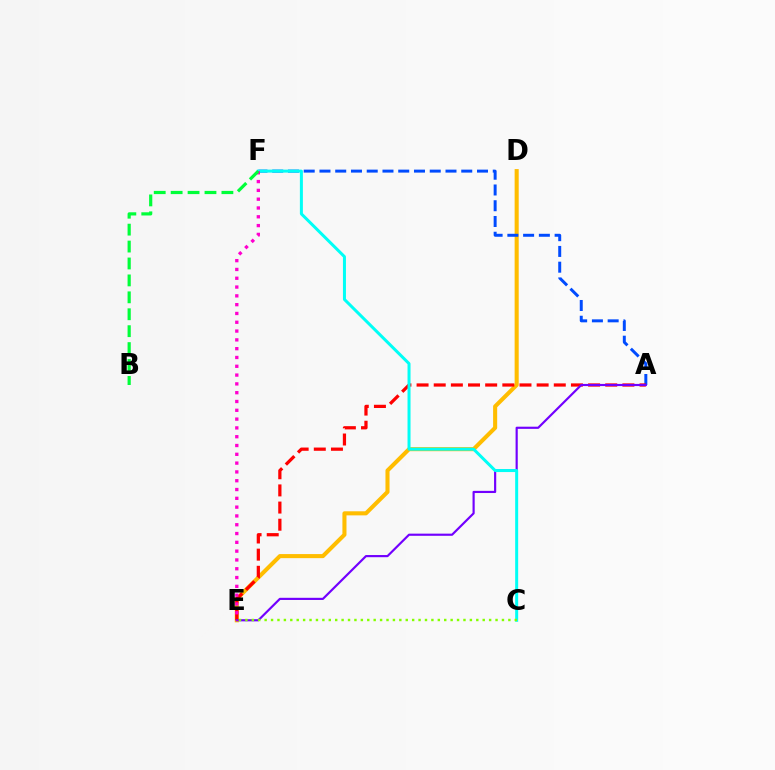{('D', 'E'): [{'color': '#ffbd00', 'line_style': 'solid', 'thickness': 2.93}], ('A', 'F'): [{'color': '#004bff', 'line_style': 'dashed', 'thickness': 2.14}], ('A', 'E'): [{'color': '#ff0000', 'line_style': 'dashed', 'thickness': 2.33}, {'color': '#7200ff', 'line_style': 'solid', 'thickness': 1.56}], ('C', 'F'): [{'color': '#00fff6', 'line_style': 'solid', 'thickness': 2.16}], ('E', 'F'): [{'color': '#ff00cf', 'line_style': 'dotted', 'thickness': 2.39}], ('C', 'E'): [{'color': '#84ff00', 'line_style': 'dotted', 'thickness': 1.74}], ('B', 'F'): [{'color': '#00ff39', 'line_style': 'dashed', 'thickness': 2.3}]}